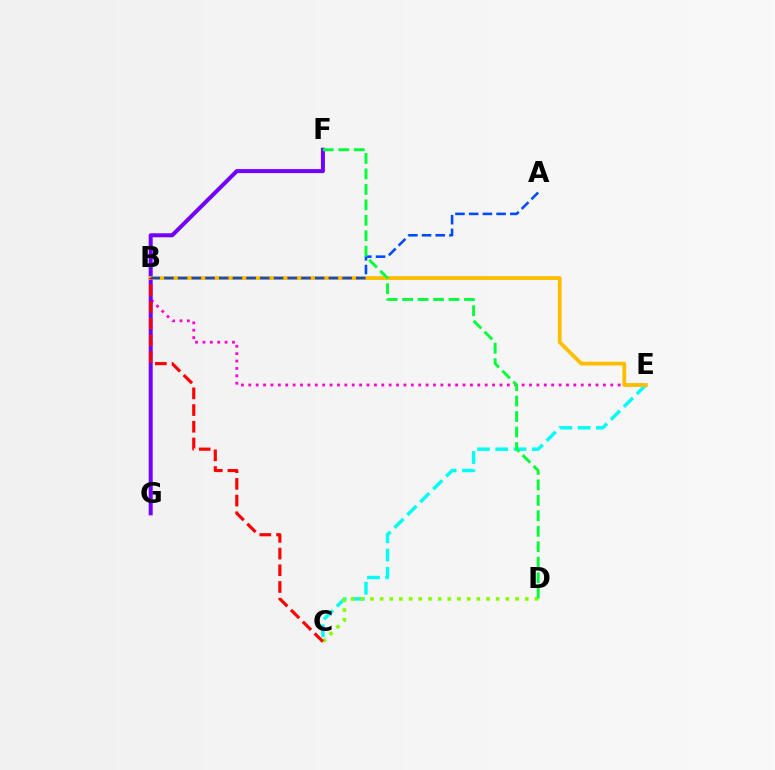{('B', 'E'): [{'color': '#ff00cf', 'line_style': 'dotted', 'thickness': 2.01}, {'color': '#ffbd00', 'line_style': 'solid', 'thickness': 2.74}], ('C', 'E'): [{'color': '#00fff6', 'line_style': 'dashed', 'thickness': 2.48}], ('F', 'G'): [{'color': '#7200ff', 'line_style': 'solid', 'thickness': 2.88}], ('C', 'D'): [{'color': '#84ff00', 'line_style': 'dotted', 'thickness': 2.63}], ('A', 'B'): [{'color': '#004bff', 'line_style': 'dashed', 'thickness': 1.86}], ('D', 'F'): [{'color': '#00ff39', 'line_style': 'dashed', 'thickness': 2.1}], ('B', 'C'): [{'color': '#ff0000', 'line_style': 'dashed', 'thickness': 2.27}]}